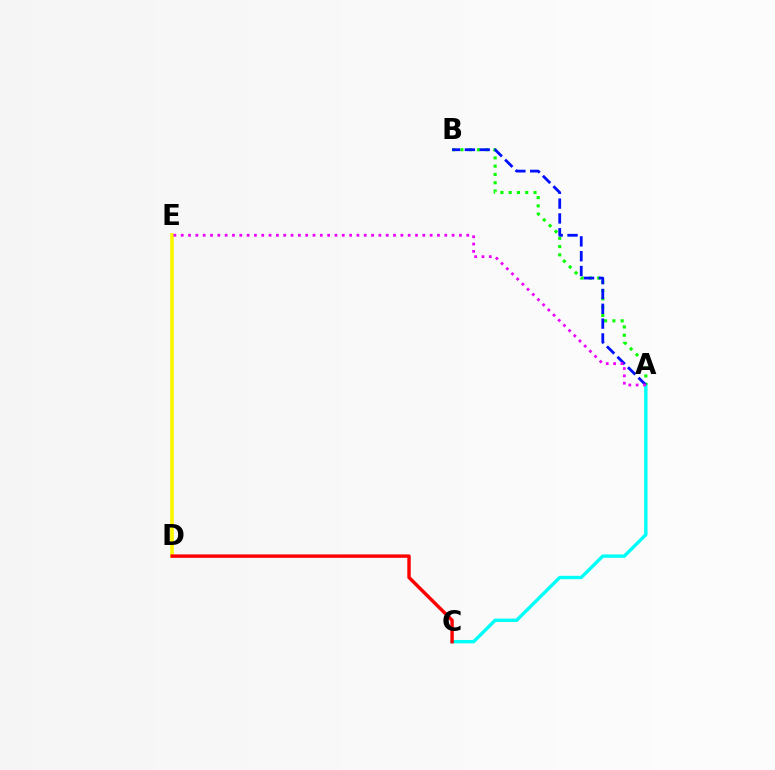{('A', 'C'): [{'color': '#00fff6', 'line_style': 'solid', 'thickness': 2.44}], ('D', 'E'): [{'color': '#fcf500', 'line_style': 'solid', 'thickness': 2.63}], ('A', 'B'): [{'color': '#08ff00', 'line_style': 'dotted', 'thickness': 2.25}, {'color': '#0010ff', 'line_style': 'dashed', 'thickness': 2.01}], ('A', 'E'): [{'color': '#ee00ff', 'line_style': 'dotted', 'thickness': 1.99}], ('C', 'D'): [{'color': '#ff0000', 'line_style': 'solid', 'thickness': 2.47}]}